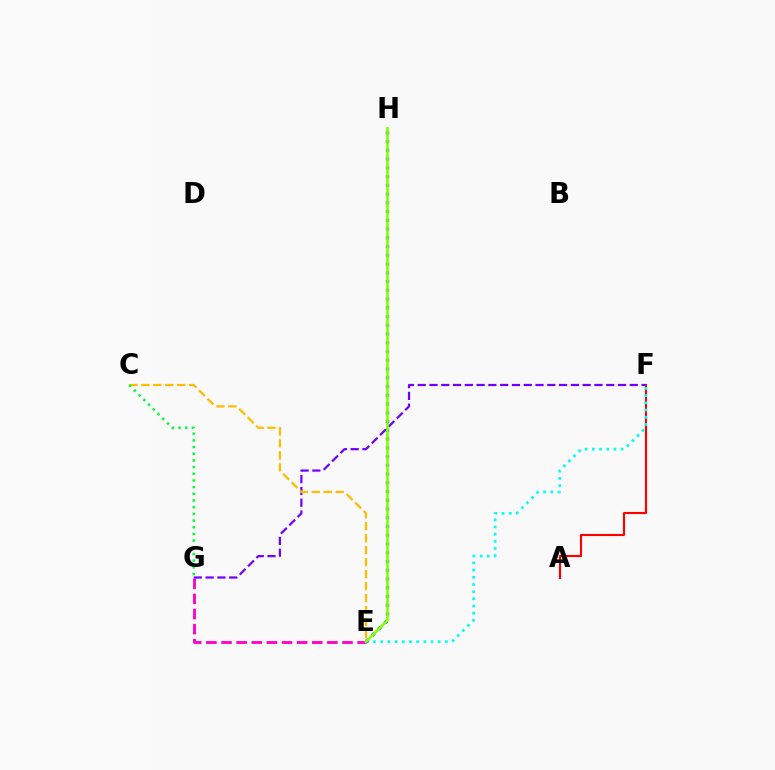{('A', 'F'): [{'color': '#ff0000', 'line_style': 'solid', 'thickness': 1.53}], ('E', 'F'): [{'color': '#00fff6', 'line_style': 'dotted', 'thickness': 1.95}], ('E', 'G'): [{'color': '#ff00cf', 'line_style': 'dashed', 'thickness': 2.05}], ('F', 'G'): [{'color': '#7200ff', 'line_style': 'dashed', 'thickness': 1.6}], ('E', 'H'): [{'color': '#004bff', 'line_style': 'dotted', 'thickness': 2.38}, {'color': '#84ff00', 'line_style': 'solid', 'thickness': 1.9}], ('C', 'E'): [{'color': '#ffbd00', 'line_style': 'dashed', 'thickness': 1.63}], ('C', 'G'): [{'color': '#00ff39', 'line_style': 'dotted', 'thickness': 1.82}]}